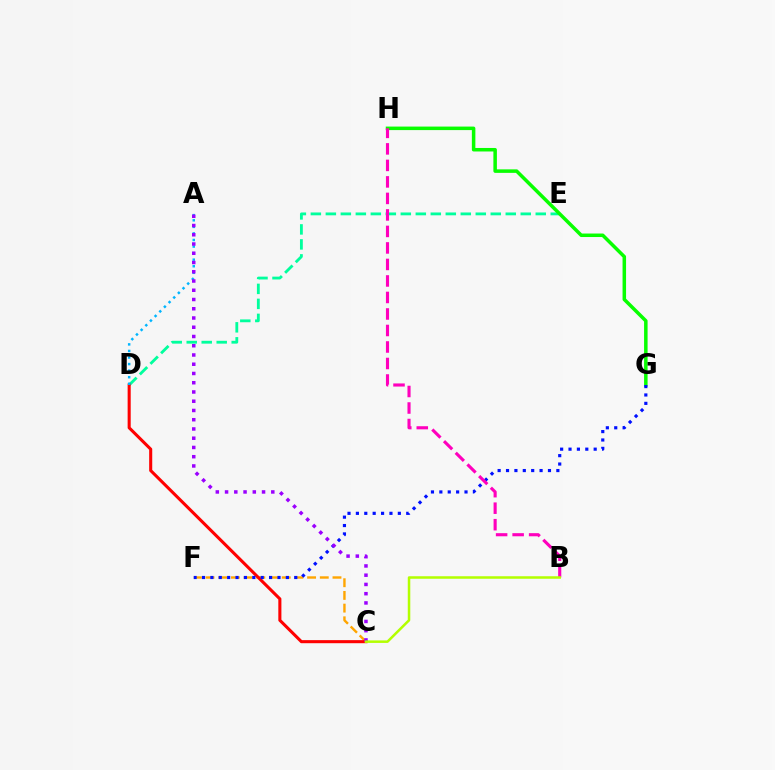{('C', 'F'): [{'color': '#ffa500', 'line_style': 'dashed', 'thickness': 1.72}], ('D', 'E'): [{'color': '#00ff9d', 'line_style': 'dashed', 'thickness': 2.04}], ('C', 'D'): [{'color': '#ff0000', 'line_style': 'solid', 'thickness': 2.21}], ('G', 'H'): [{'color': '#08ff00', 'line_style': 'solid', 'thickness': 2.53}], ('A', 'D'): [{'color': '#00b5ff', 'line_style': 'dotted', 'thickness': 1.78}], ('F', 'G'): [{'color': '#0010ff', 'line_style': 'dotted', 'thickness': 2.28}], ('A', 'C'): [{'color': '#9b00ff', 'line_style': 'dotted', 'thickness': 2.51}], ('B', 'H'): [{'color': '#ff00bd', 'line_style': 'dashed', 'thickness': 2.24}], ('B', 'C'): [{'color': '#b3ff00', 'line_style': 'solid', 'thickness': 1.81}]}